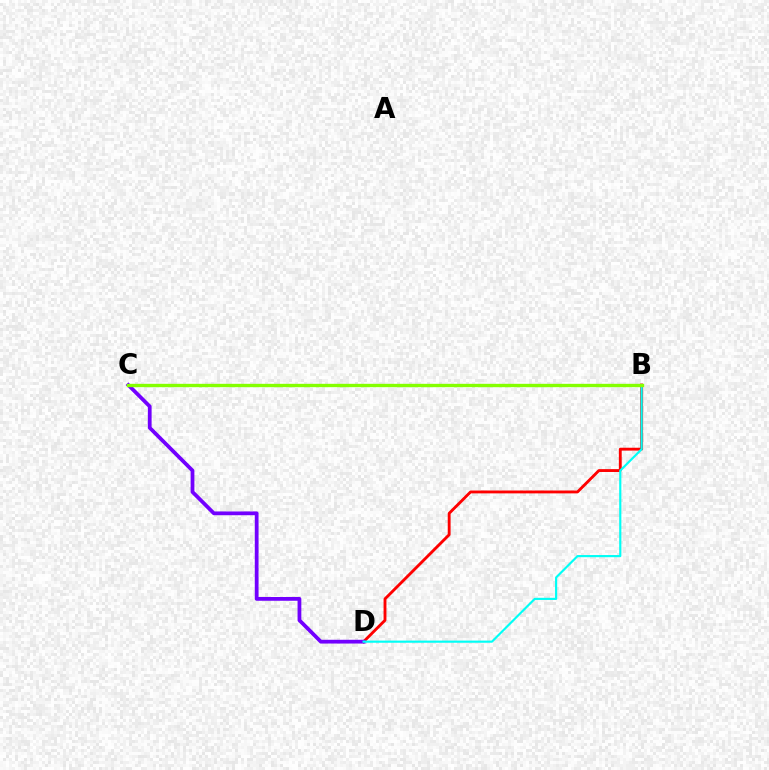{('B', 'D'): [{'color': '#ff0000', 'line_style': 'solid', 'thickness': 2.06}, {'color': '#00fff6', 'line_style': 'solid', 'thickness': 1.55}], ('C', 'D'): [{'color': '#7200ff', 'line_style': 'solid', 'thickness': 2.71}], ('B', 'C'): [{'color': '#84ff00', 'line_style': 'solid', 'thickness': 2.42}]}